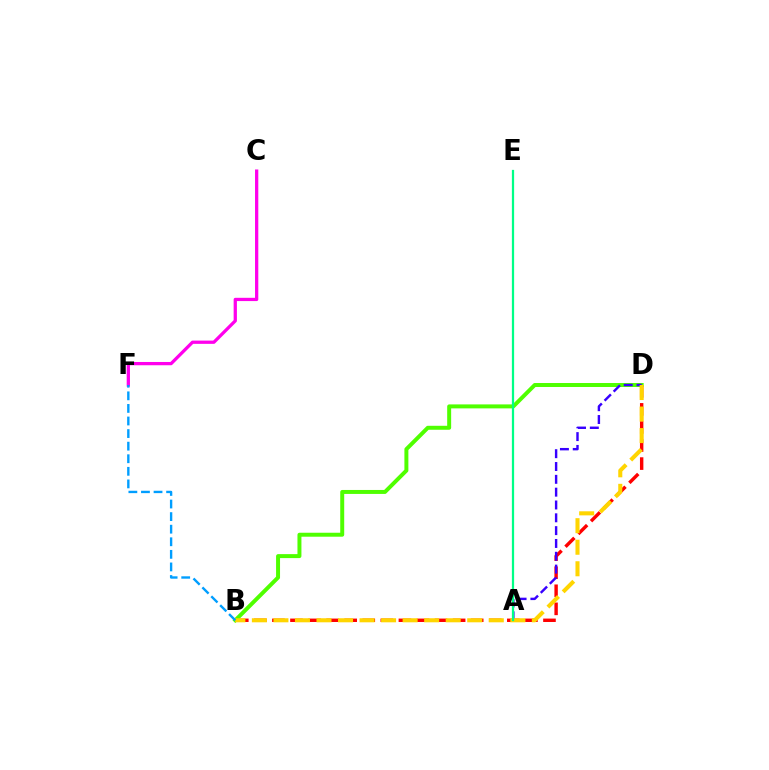{('B', 'D'): [{'color': '#ff0000', 'line_style': 'dashed', 'thickness': 2.45}, {'color': '#4fff00', 'line_style': 'solid', 'thickness': 2.86}, {'color': '#ffd500', 'line_style': 'dashed', 'thickness': 2.93}], ('A', 'D'): [{'color': '#3700ff', 'line_style': 'dashed', 'thickness': 1.74}], ('A', 'E'): [{'color': '#00ff86', 'line_style': 'solid', 'thickness': 1.62}], ('C', 'F'): [{'color': '#ff00ed', 'line_style': 'solid', 'thickness': 2.35}], ('B', 'F'): [{'color': '#009eff', 'line_style': 'dashed', 'thickness': 1.71}]}